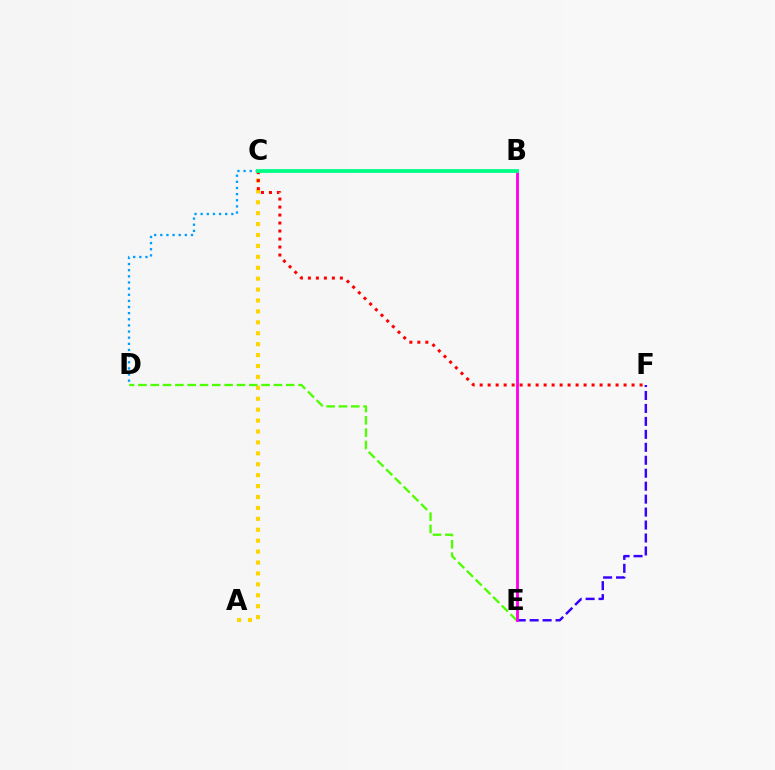{('A', 'C'): [{'color': '#ffd500', 'line_style': 'dotted', 'thickness': 2.97}], ('E', 'F'): [{'color': '#3700ff', 'line_style': 'dashed', 'thickness': 1.76}], ('C', 'D'): [{'color': '#009eff', 'line_style': 'dotted', 'thickness': 1.67}], ('C', 'F'): [{'color': '#ff0000', 'line_style': 'dotted', 'thickness': 2.17}], ('D', 'E'): [{'color': '#4fff00', 'line_style': 'dashed', 'thickness': 1.67}], ('B', 'E'): [{'color': '#ff00ed', 'line_style': 'solid', 'thickness': 2.06}], ('B', 'C'): [{'color': '#00ff86', 'line_style': 'solid', 'thickness': 2.75}]}